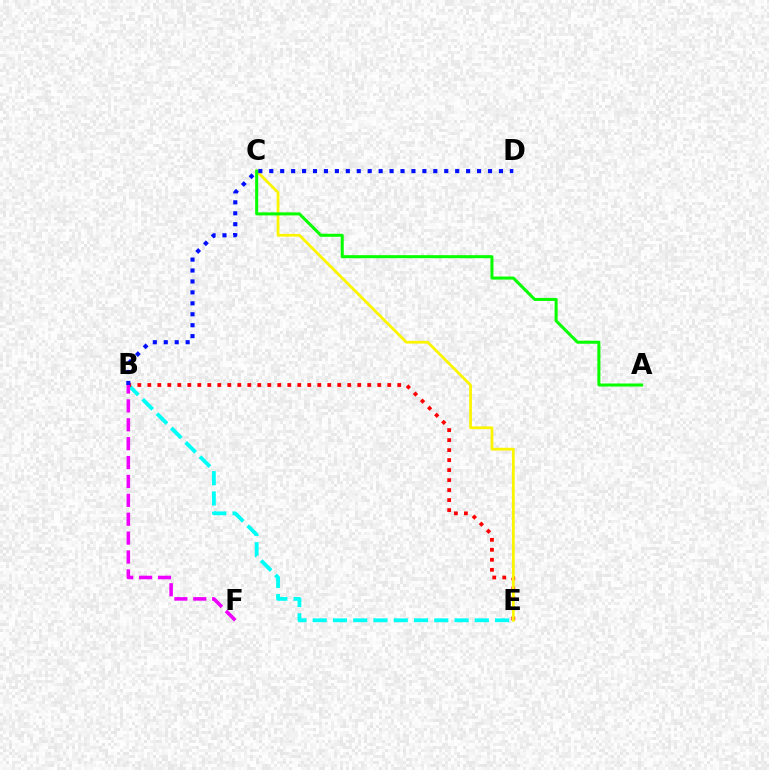{('B', 'E'): [{'color': '#00fff6', 'line_style': 'dashed', 'thickness': 2.75}, {'color': '#ff0000', 'line_style': 'dotted', 'thickness': 2.72}], ('B', 'F'): [{'color': '#ee00ff', 'line_style': 'dashed', 'thickness': 2.57}], ('C', 'E'): [{'color': '#fcf500', 'line_style': 'solid', 'thickness': 1.98}], ('A', 'C'): [{'color': '#08ff00', 'line_style': 'solid', 'thickness': 2.18}], ('B', 'D'): [{'color': '#0010ff', 'line_style': 'dotted', 'thickness': 2.97}]}